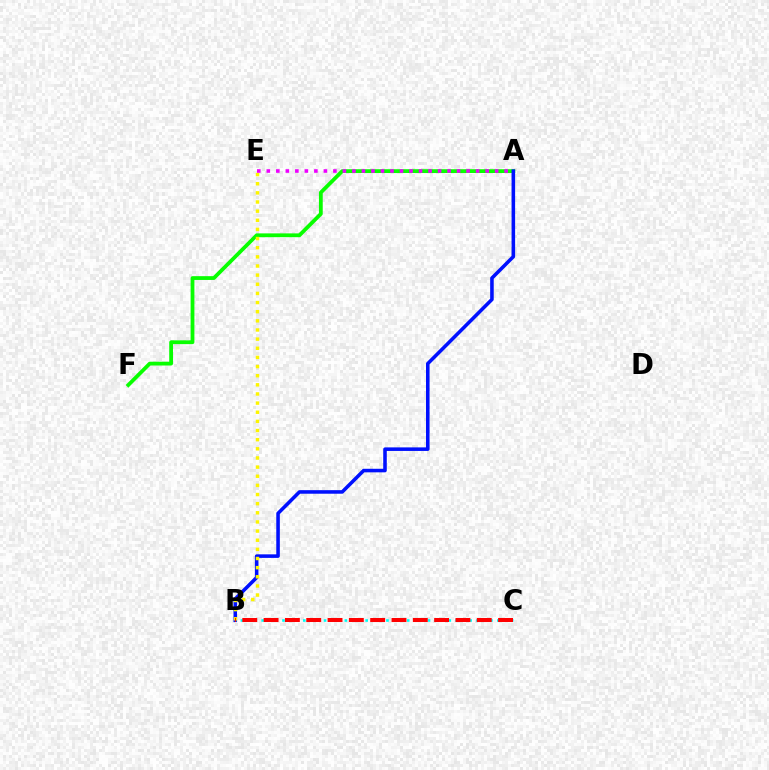{('A', 'F'): [{'color': '#08ff00', 'line_style': 'solid', 'thickness': 2.73}], ('A', 'B'): [{'color': '#0010ff', 'line_style': 'solid', 'thickness': 2.56}], ('B', 'C'): [{'color': '#00fff6', 'line_style': 'dotted', 'thickness': 1.88}, {'color': '#ff0000', 'line_style': 'dashed', 'thickness': 2.9}], ('B', 'E'): [{'color': '#fcf500', 'line_style': 'dotted', 'thickness': 2.48}], ('A', 'E'): [{'color': '#ee00ff', 'line_style': 'dotted', 'thickness': 2.58}]}